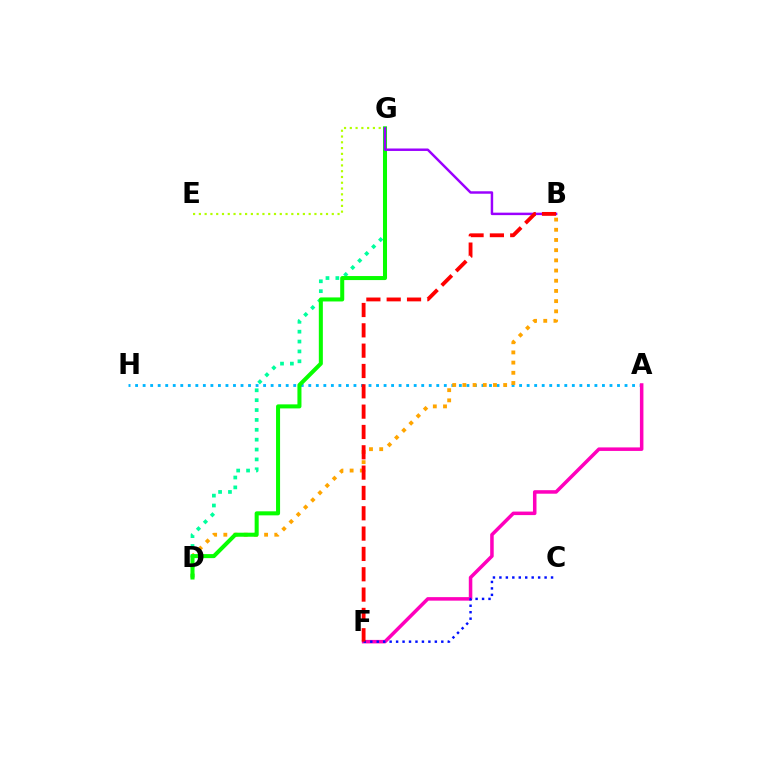{('A', 'H'): [{'color': '#00b5ff', 'line_style': 'dotted', 'thickness': 2.05}], ('B', 'D'): [{'color': '#ffa500', 'line_style': 'dotted', 'thickness': 2.77}], ('D', 'G'): [{'color': '#00ff9d', 'line_style': 'dotted', 'thickness': 2.68}, {'color': '#08ff00', 'line_style': 'solid', 'thickness': 2.91}], ('A', 'F'): [{'color': '#ff00bd', 'line_style': 'solid', 'thickness': 2.54}], ('E', 'G'): [{'color': '#b3ff00', 'line_style': 'dotted', 'thickness': 1.57}], ('C', 'F'): [{'color': '#0010ff', 'line_style': 'dotted', 'thickness': 1.75}], ('B', 'G'): [{'color': '#9b00ff', 'line_style': 'solid', 'thickness': 1.77}], ('B', 'F'): [{'color': '#ff0000', 'line_style': 'dashed', 'thickness': 2.76}]}